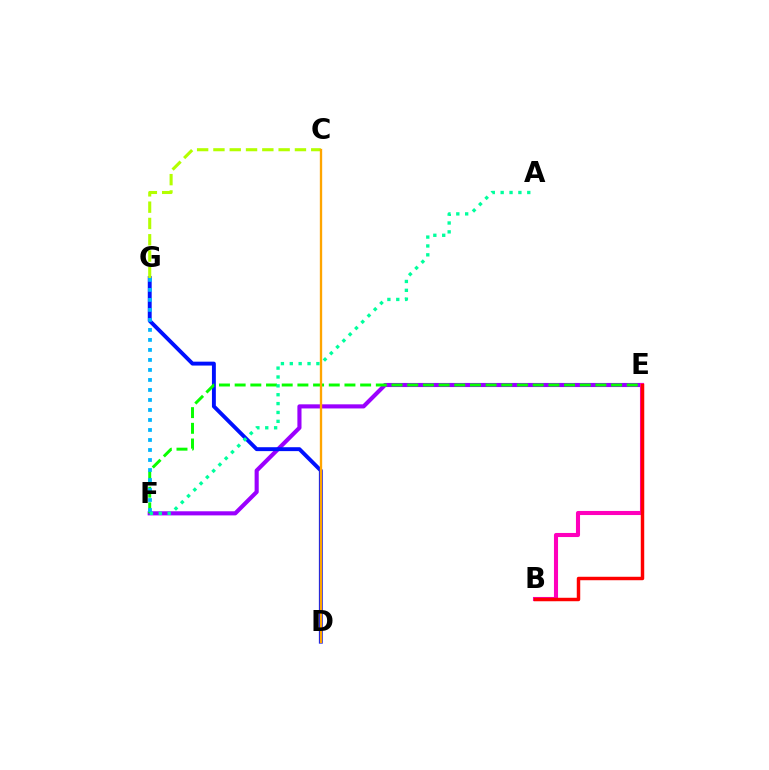{('E', 'F'): [{'color': '#9b00ff', 'line_style': 'solid', 'thickness': 2.96}, {'color': '#08ff00', 'line_style': 'dashed', 'thickness': 2.13}], ('D', 'G'): [{'color': '#0010ff', 'line_style': 'solid', 'thickness': 2.81}], ('B', 'E'): [{'color': '#ff00bd', 'line_style': 'solid', 'thickness': 2.94}, {'color': '#ff0000', 'line_style': 'solid', 'thickness': 2.48}], ('C', 'G'): [{'color': '#b3ff00', 'line_style': 'dashed', 'thickness': 2.21}], ('C', 'D'): [{'color': '#ffa500', 'line_style': 'solid', 'thickness': 1.68}], ('A', 'F'): [{'color': '#00ff9d', 'line_style': 'dotted', 'thickness': 2.41}], ('F', 'G'): [{'color': '#00b5ff', 'line_style': 'dotted', 'thickness': 2.72}]}